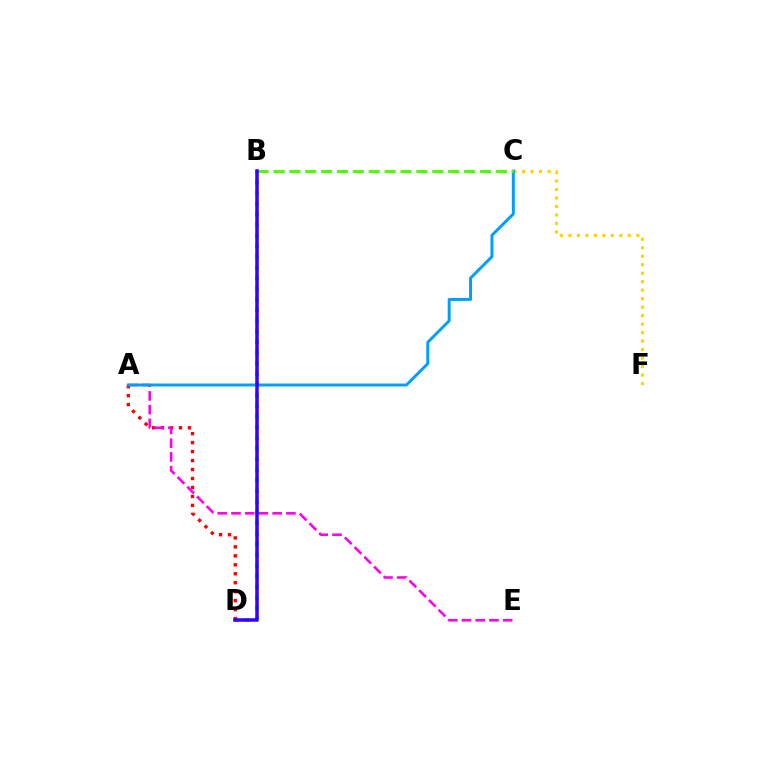{('B', 'D'): [{'color': '#00ff86', 'line_style': 'dotted', 'thickness': 2.89}, {'color': '#3700ff', 'line_style': 'solid', 'thickness': 2.52}], ('A', 'D'): [{'color': '#ff0000', 'line_style': 'dotted', 'thickness': 2.44}], ('A', 'E'): [{'color': '#ff00ed', 'line_style': 'dashed', 'thickness': 1.87}], ('C', 'F'): [{'color': '#ffd500', 'line_style': 'dotted', 'thickness': 2.31}], ('A', 'C'): [{'color': '#009eff', 'line_style': 'solid', 'thickness': 2.12}], ('B', 'C'): [{'color': '#4fff00', 'line_style': 'dashed', 'thickness': 2.16}]}